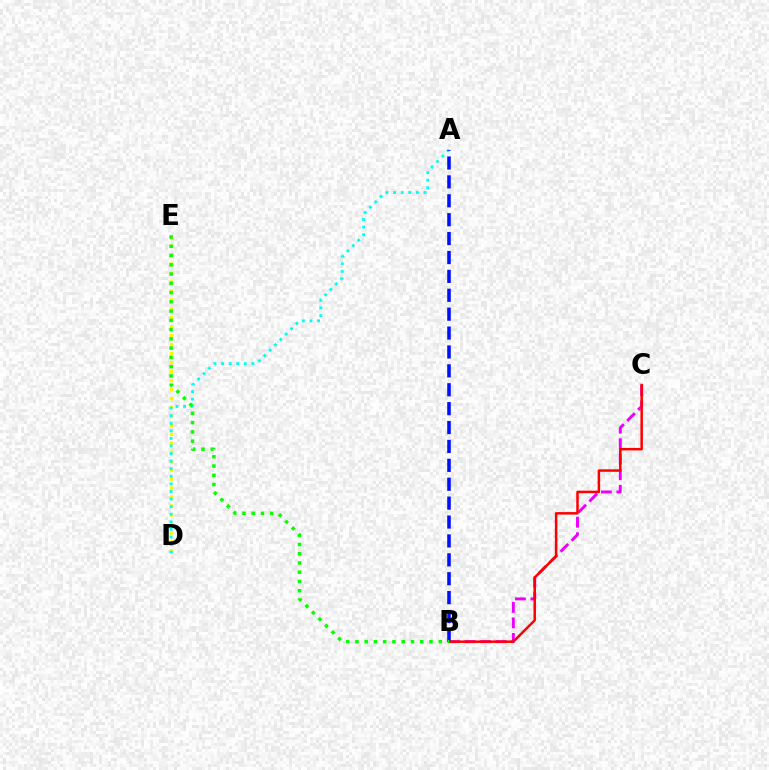{('D', 'E'): [{'color': '#fcf500', 'line_style': 'dotted', 'thickness': 2.43}], ('A', 'D'): [{'color': '#00fff6', 'line_style': 'dotted', 'thickness': 2.06}], ('B', 'C'): [{'color': '#ee00ff', 'line_style': 'dashed', 'thickness': 2.11}, {'color': '#ff0000', 'line_style': 'solid', 'thickness': 1.8}], ('A', 'B'): [{'color': '#0010ff', 'line_style': 'dashed', 'thickness': 2.57}], ('B', 'E'): [{'color': '#08ff00', 'line_style': 'dotted', 'thickness': 2.52}]}